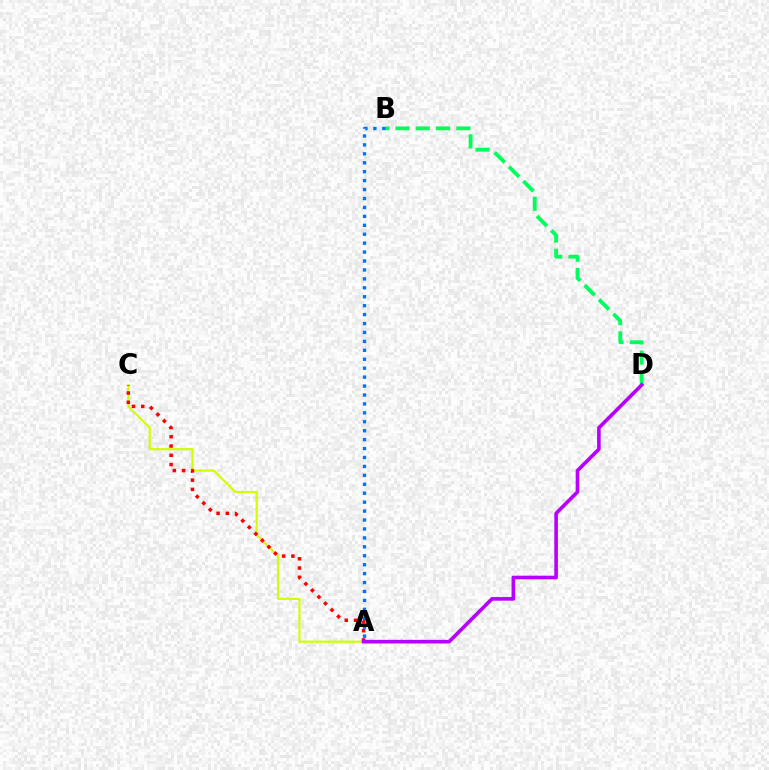{('A', 'C'): [{'color': '#d1ff00', 'line_style': 'solid', 'thickness': 1.56}, {'color': '#ff0000', 'line_style': 'dotted', 'thickness': 2.51}], ('B', 'D'): [{'color': '#00ff5c', 'line_style': 'dashed', 'thickness': 2.76}], ('A', 'D'): [{'color': '#b900ff', 'line_style': 'solid', 'thickness': 2.61}], ('A', 'B'): [{'color': '#0074ff', 'line_style': 'dotted', 'thickness': 2.43}]}